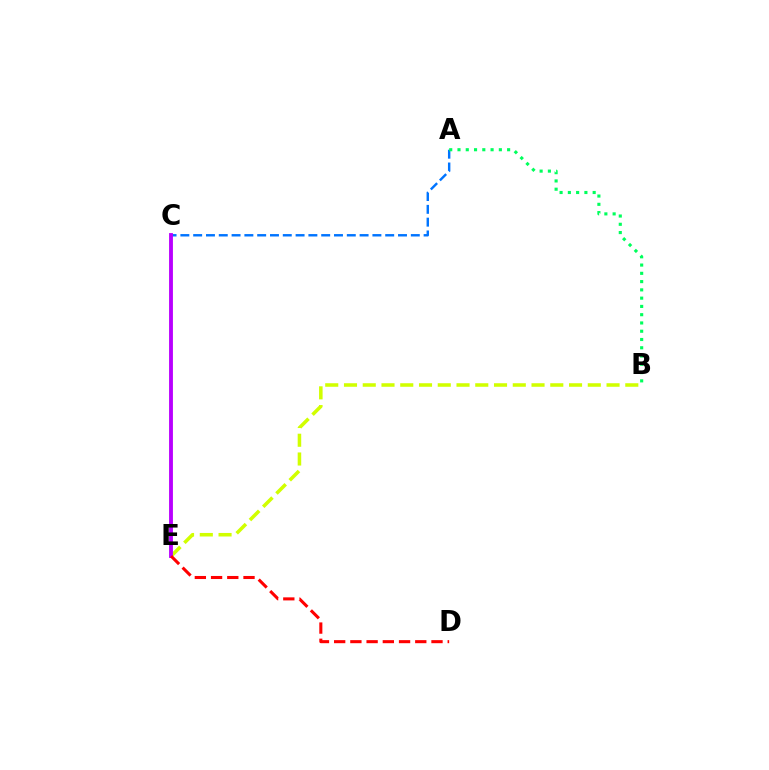{('A', 'C'): [{'color': '#0074ff', 'line_style': 'dashed', 'thickness': 1.74}], ('A', 'B'): [{'color': '#00ff5c', 'line_style': 'dotted', 'thickness': 2.25}], ('B', 'E'): [{'color': '#d1ff00', 'line_style': 'dashed', 'thickness': 2.55}], ('C', 'E'): [{'color': '#b900ff', 'line_style': 'solid', 'thickness': 2.77}], ('D', 'E'): [{'color': '#ff0000', 'line_style': 'dashed', 'thickness': 2.2}]}